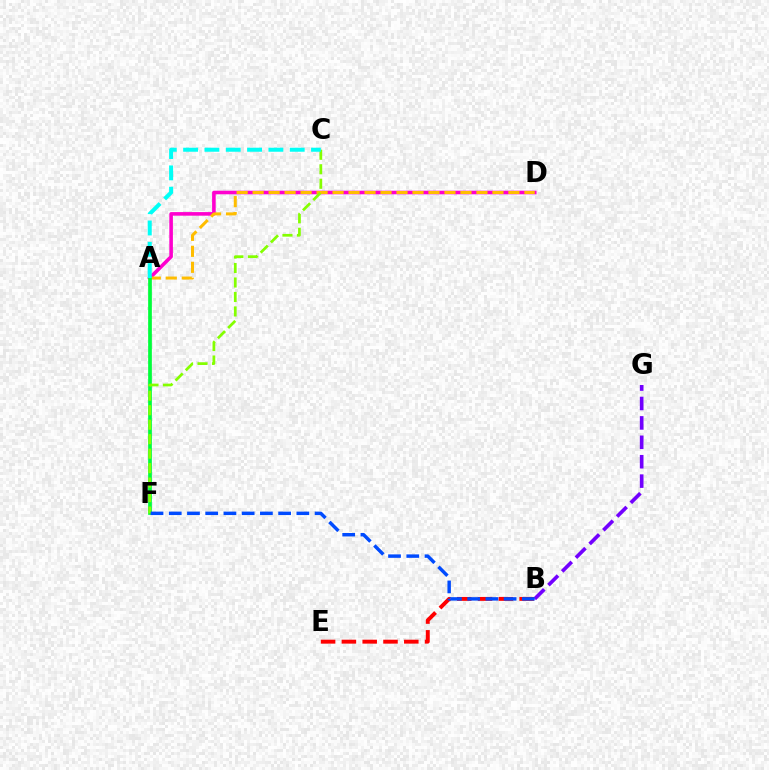{('A', 'D'): [{'color': '#ff00cf', 'line_style': 'solid', 'thickness': 2.58}, {'color': '#ffbd00', 'line_style': 'dashed', 'thickness': 2.17}], ('A', 'F'): [{'color': '#00ff39', 'line_style': 'solid', 'thickness': 2.67}], ('B', 'G'): [{'color': '#7200ff', 'line_style': 'dashed', 'thickness': 2.64}], ('C', 'F'): [{'color': '#84ff00', 'line_style': 'dashed', 'thickness': 1.97}], ('B', 'E'): [{'color': '#ff0000', 'line_style': 'dashed', 'thickness': 2.83}], ('A', 'C'): [{'color': '#00fff6', 'line_style': 'dashed', 'thickness': 2.9}], ('B', 'F'): [{'color': '#004bff', 'line_style': 'dashed', 'thickness': 2.48}]}